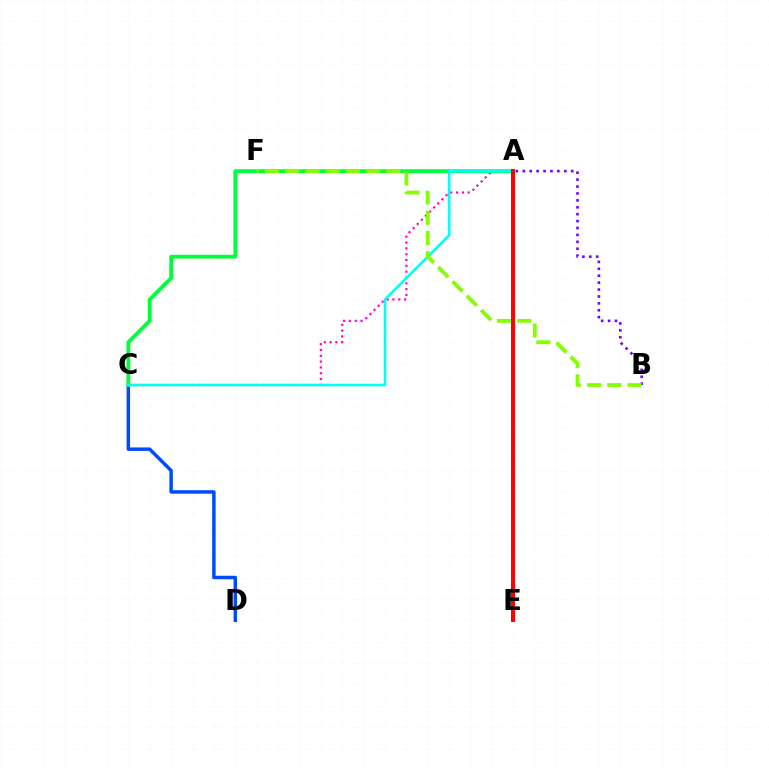{('A', 'C'): [{'color': '#ff00cf', 'line_style': 'dotted', 'thickness': 1.58}, {'color': '#00ff39', 'line_style': 'solid', 'thickness': 2.72}, {'color': '#00fff6', 'line_style': 'solid', 'thickness': 1.86}], ('A', 'E'): [{'color': '#ffbd00', 'line_style': 'dashed', 'thickness': 2.95}, {'color': '#ff0000', 'line_style': 'solid', 'thickness': 2.88}], ('C', 'D'): [{'color': '#004bff', 'line_style': 'solid', 'thickness': 2.5}], ('A', 'B'): [{'color': '#7200ff', 'line_style': 'dotted', 'thickness': 1.88}], ('B', 'F'): [{'color': '#84ff00', 'line_style': 'dashed', 'thickness': 2.75}]}